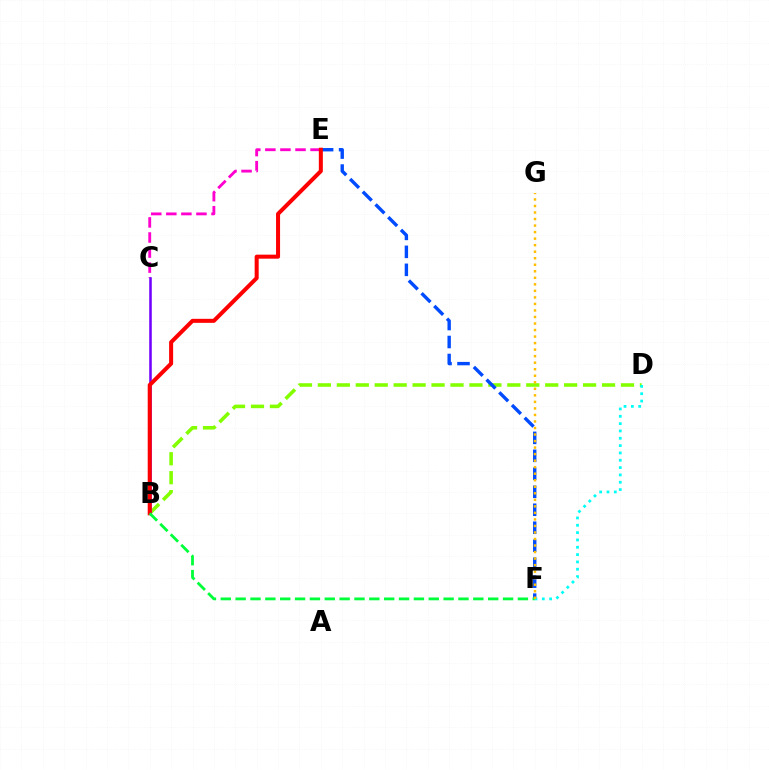{('B', 'D'): [{'color': '#84ff00', 'line_style': 'dashed', 'thickness': 2.57}], ('E', 'F'): [{'color': '#004bff', 'line_style': 'dashed', 'thickness': 2.44}], ('C', 'E'): [{'color': '#ff00cf', 'line_style': 'dashed', 'thickness': 2.05}], ('D', 'F'): [{'color': '#00fff6', 'line_style': 'dotted', 'thickness': 1.99}], ('B', 'C'): [{'color': '#7200ff', 'line_style': 'solid', 'thickness': 1.83}], ('B', 'E'): [{'color': '#ff0000', 'line_style': 'solid', 'thickness': 2.9}], ('B', 'F'): [{'color': '#00ff39', 'line_style': 'dashed', 'thickness': 2.02}], ('F', 'G'): [{'color': '#ffbd00', 'line_style': 'dotted', 'thickness': 1.77}]}